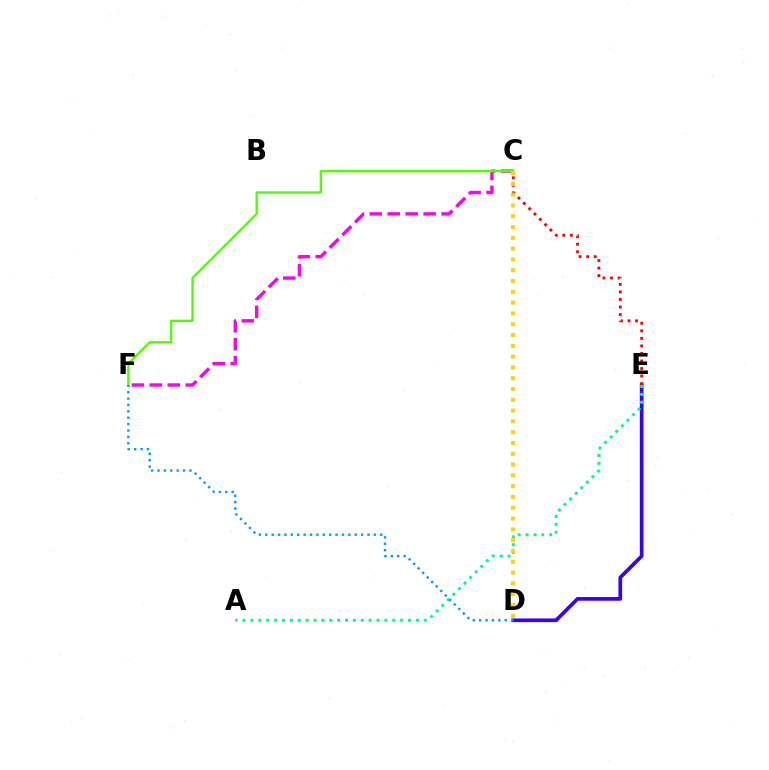{('C', 'F'): [{'color': '#ff00ed', 'line_style': 'dashed', 'thickness': 2.44}, {'color': '#4fff00', 'line_style': 'solid', 'thickness': 1.66}], ('D', 'E'): [{'color': '#3700ff', 'line_style': 'solid', 'thickness': 2.65}], ('A', 'E'): [{'color': '#00ff86', 'line_style': 'dotted', 'thickness': 2.14}], ('C', 'E'): [{'color': '#ff0000', 'line_style': 'dotted', 'thickness': 2.05}], ('C', 'D'): [{'color': '#ffd500', 'line_style': 'dotted', 'thickness': 2.93}], ('D', 'F'): [{'color': '#009eff', 'line_style': 'dotted', 'thickness': 1.74}]}